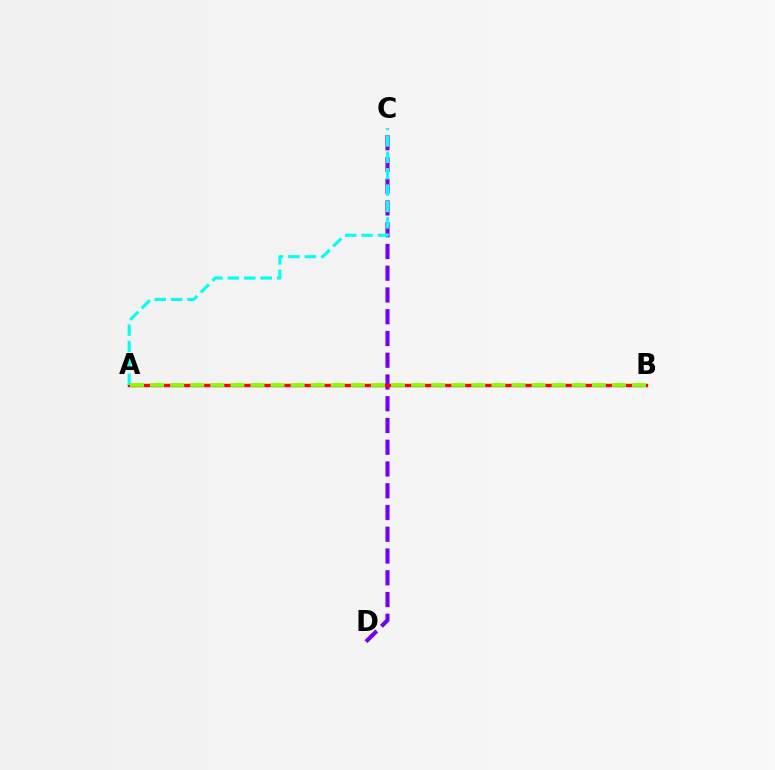{('C', 'D'): [{'color': '#7200ff', 'line_style': 'dashed', 'thickness': 2.96}], ('A', 'B'): [{'color': '#ff0000', 'line_style': 'solid', 'thickness': 2.46}, {'color': '#84ff00', 'line_style': 'dashed', 'thickness': 2.73}], ('A', 'C'): [{'color': '#00fff6', 'line_style': 'dashed', 'thickness': 2.23}]}